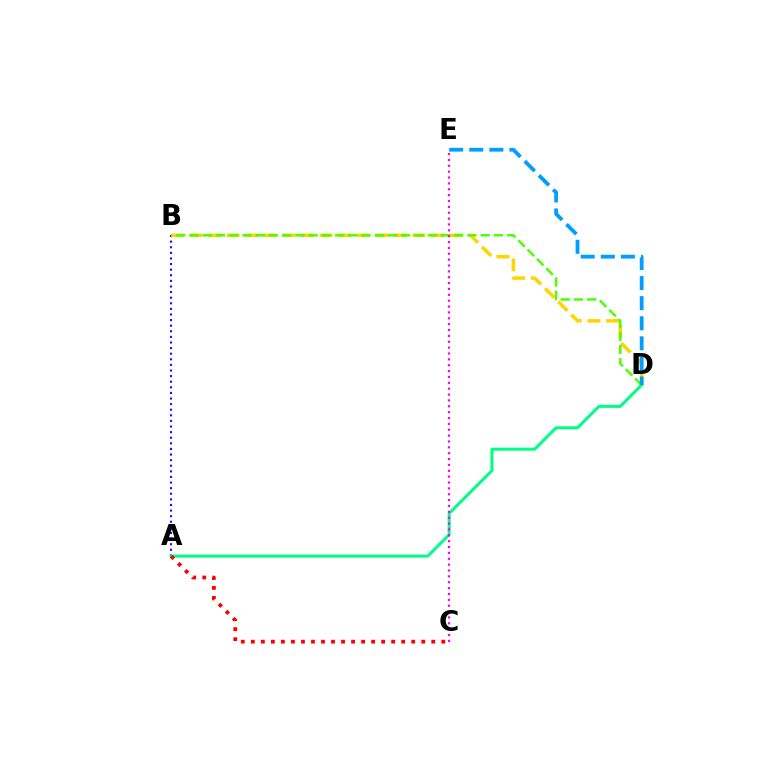{('A', 'B'): [{'color': '#3700ff', 'line_style': 'dotted', 'thickness': 1.52}], ('B', 'D'): [{'color': '#ffd500', 'line_style': 'dashed', 'thickness': 2.52}, {'color': '#4fff00', 'line_style': 'dashed', 'thickness': 1.8}], ('A', 'D'): [{'color': '#00ff86', 'line_style': 'solid', 'thickness': 2.18}], ('A', 'C'): [{'color': '#ff0000', 'line_style': 'dotted', 'thickness': 2.72}], ('C', 'E'): [{'color': '#ff00ed', 'line_style': 'dotted', 'thickness': 1.59}], ('D', 'E'): [{'color': '#009eff', 'line_style': 'dashed', 'thickness': 2.73}]}